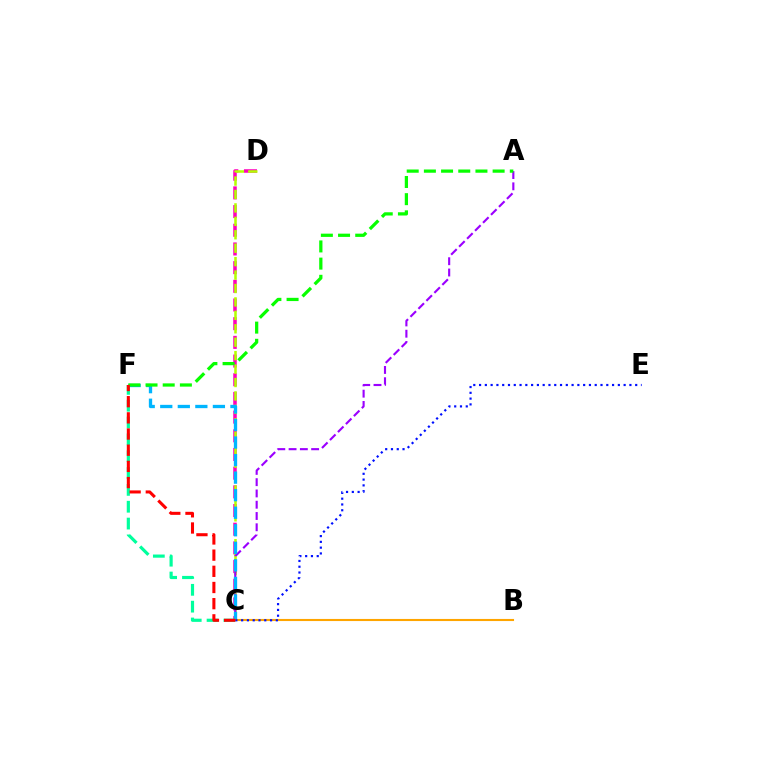{('C', 'D'): [{'color': '#ff00bd', 'line_style': 'dashed', 'thickness': 2.54}, {'color': '#b3ff00', 'line_style': 'dashed', 'thickness': 1.82}], ('A', 'C'): [{'color': '#9b00ff', 'line_style': 'dashed', 'thickness': 1.53}], ('C', 'F'): [{'color': '#00b5ff', 'line_style': 'dashed', 'thickness': 2.38}, {'color': '#00ff9d', 'line_style': 'dashed', 'thickness': 2.29}, {'color': '#ff0000', 'line_style': 'dashed', 'thickness': 2.2}], ('B', 'C'): [{'color': '#ffa500', 'line_style': 'solid', 'thickness': 1.52}], ('C', 'E'): [{'color': '#0010ff', 'line_style': 'dotted', 'thickness': 1.57}], ('A', 'F'): [{'color': '#08ff00', 'line_style': 'dashed', 'thickness': 2.33}]}